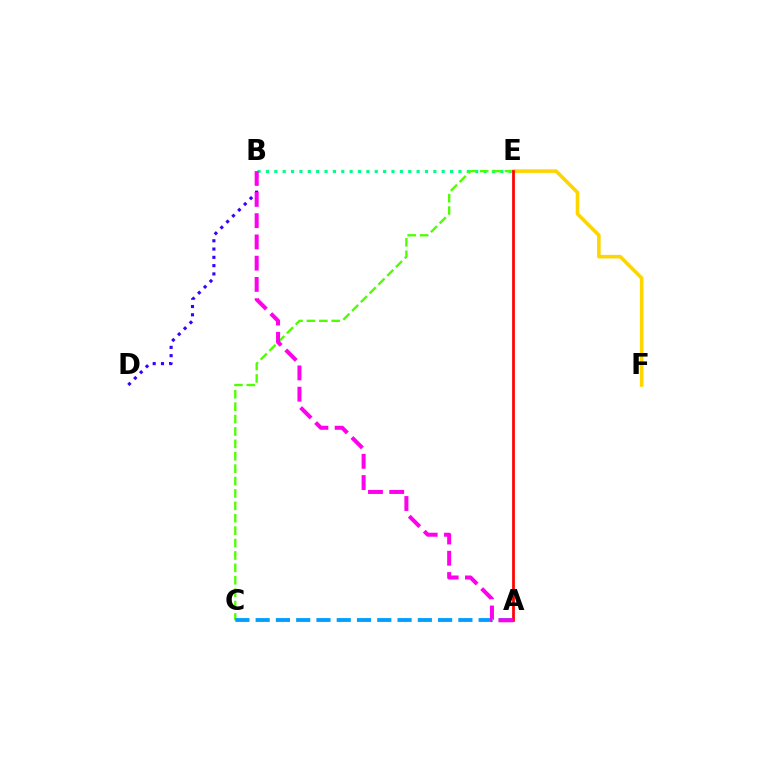{('B', 'D'): [{'color': '#3700ff', 'line_style': 'dotted', 'thickness': 2.25}], ('B', 'E'): [{'color': '#00ff86', 'line_style': 'dotted', 'thickness': 2.27}], ('C', 'E'): [{'color': '#4fff00', 'line_style': 'dashed', 'thickness': 1.68}], ('E', 'F'): [{'color': '#ffd500', 'line_style': 'solid', 'thickness': 2.58}], ('A', 'C'): [{'color': '#009eff', 'line_style': 'dashed', 'thickness': 2.75}], ('A', 'E'): [{'color': '#ff0000', 'line_style': 'solid', 'thickness': 1.96}], ('A', 'B'): [{'color': '#ff00ed', 'line_style': 'dashed', 'thickness': 2.89}]}